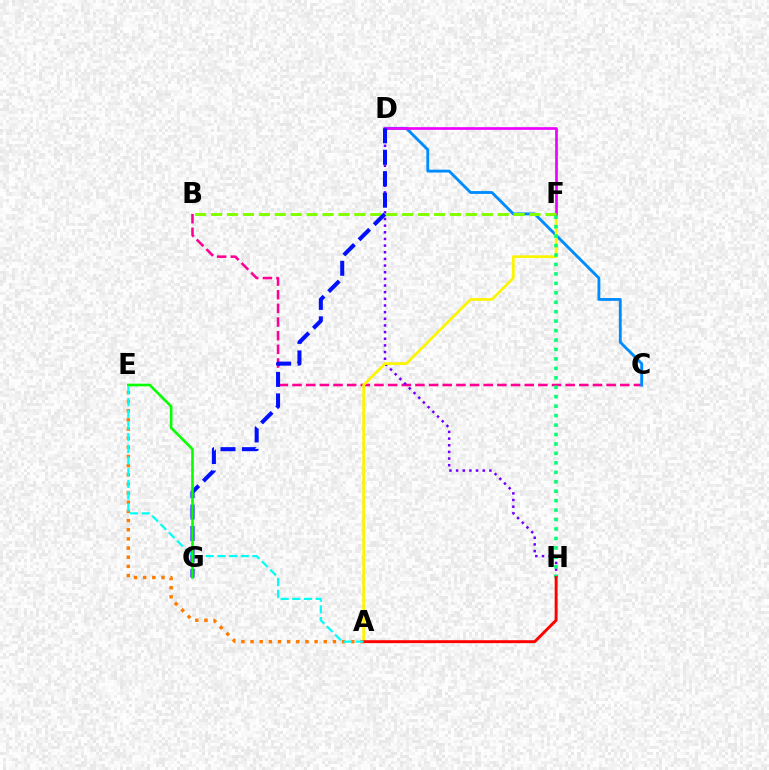{('B', 'C'): [{'color': '#ff0094', 'line_style': 'dashed', 'thickness': 1.86}], ('C', 'D'): [{'color': '#008cff', 'line_style': 'solid', 'thickness': 2.05}], ('A', 'E'): [{'color': '#ff7c00', 'line_style': 'dotted', 'thickness': 2.49}, {'color': '#00fff6', 'line_style': 'dashed', 'thickness': 1.59}], ('D', 'H'): [{'color': '#7200ff', 'line_style': 'dotted', 'thickness': 1.81}], ('A', 'F'): [{'color': '#fcf500', 'line_style': 'solid', 'thickness': 1.95}], ('D', 'F'): [{'color': '#ee00ff', 'line_style': 'solid', 'thickness': 1.93}], ('B', 'F'): [{'color': '#84ff00', 'line_style': 'dashed', 'thickness': 2.16}], ('F', 'H'): [{'color': '#00ff74', 'line_style': 'dotted', 'thickness': 2.57}], ('D', 'G'): [{'color': '#0010ff', 'line_style': 'dashed', 'thickness': 2.92}], ('A', 'H'): [{'color': '#ff0000', 'line_style': 'solid', 'thickness': 2.1}], ('E', 'G'): [{'color': '#08ff00', 'line_style': 'solid', 'thickness': 1.89}]}